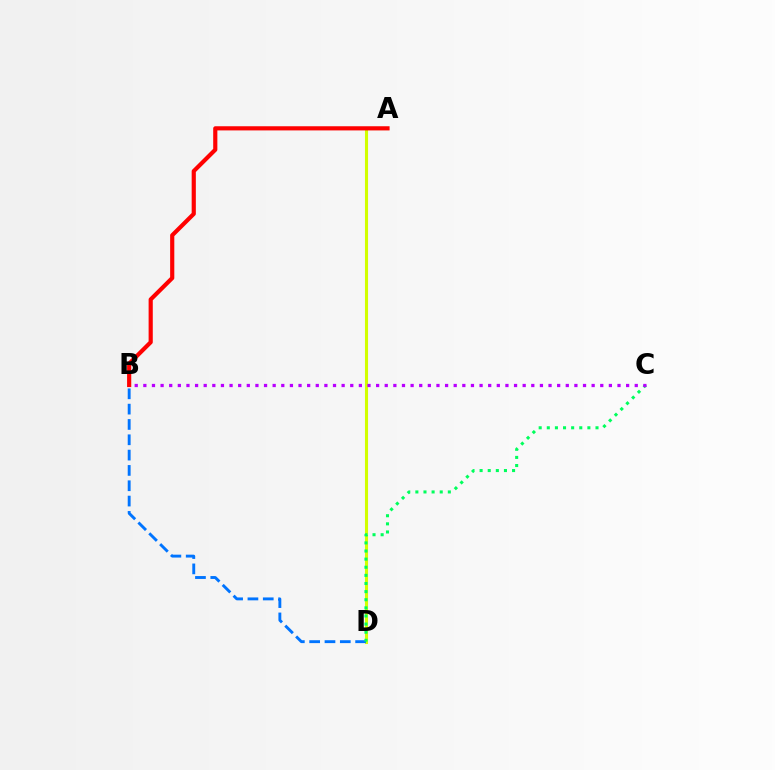{('A', 'D'): [{'color': '#d1ff00', 'line_style': 'solid', 'thickness': 2.22}], ('B', 'D'): [{'color': '#0074ff', 'line_style': 'dashed', 'thickness': 2.08}], ('C', 'D'): [{'color': '#00ff5c', 'line_style': 'dotted', 'thickness': 2.21}], ('B', 'C'): [{'color': '#b900ff', 'line_style': 'dotted', 'thickness': 2.34}], ('A', 'B'): [{'color': '#ff0000', 'line_style': 'solid', 'thickness': 3.0}]}